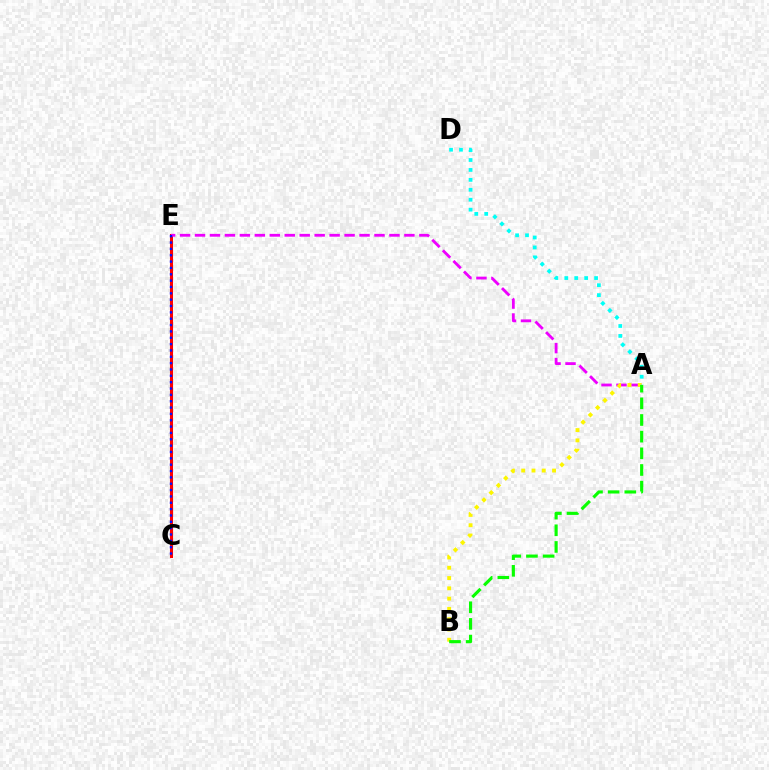{('C', 'E'): [{'color': '#ff0000', 'line_style': 'solid', 'thickness': 2.21}, {'color': '#0010ff', 'line_style': 'dotted', 'thickness': 1.72}], ('A', 'E'): [{'color': '#ee00ff', 'line_style': 'dashed', 'thickness': 2.03}], ('A', 'B'): [{'color': '#fcf500', 'line_style': 'dotted', 'thickness': 2.79}, {'color': '#08ff00', 'line_style': 'dashed', 'thickness': 2.26}], ('A', 'D'): [{'color': '#00fff6', 'line_style': 'dotted', 'thickness': 2.7}]}